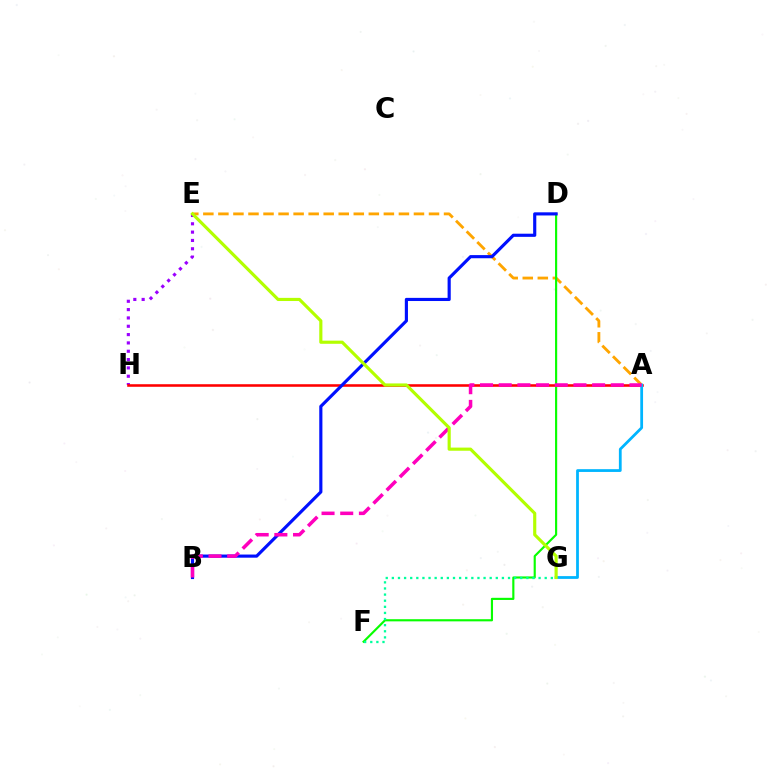{('E', 'H'): [{'color': '#9b00ff', 'line_style': 'dotted', 'thickness': 2.26}], ('A', 'E'): [{'color': '#ffa500', 'line_style': 'dashed', 'thickness': 2.04}], ('D', 'F'): [{'color': '#08ff00', 'line_style': 'solid', 'thickness': 1.55}], ('A', 'H'): [{'color': '#ff0000', 'line_style': 'solid', 'thickness': 1.85}], ('B', 'D'): [{'color': '#0010ff', 'line_style': 'solid', 'thickness': 2.27}], ('F', 'G'): [{'color': '#00ff9d', 'line_style': 'dotted', 'thickness': 1.66}], ('A', 'G'): [{'color': '#00b5ff', 'line_style': 'solid', 'thickness': 2.0}], ('A', 'B'): [{'color': '#ff00bd', 'line_style': 'dashed', 'thickness': 2.54}], ('E', 'G'): [{'color': '#b3ff00', 'line_style': 'solid', 'thickness': 2.27}]}